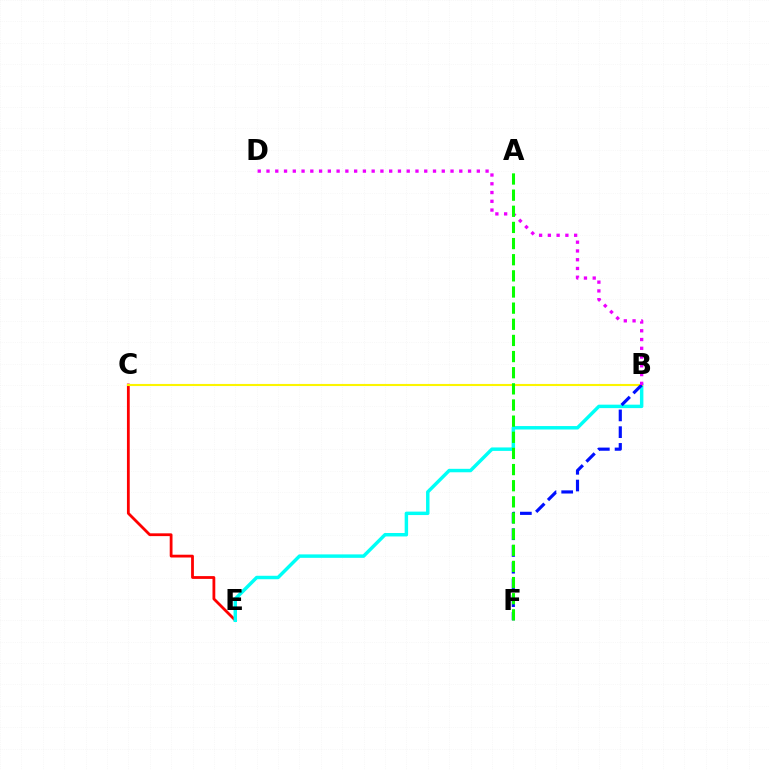{('C', 'E'): [{'color': '#ff0000', 'line_style': 'solid', 'thickness': 2.01}], ('B', 'E'): [{'color': '#00fff6', 'line_style': 'solid', 'thickness': 2.49}], ('B', 'C'): [{'color': '#fcf500', 'line_style': 'solid', 'thickness': 1.51}], ('B', 'F'): [{'color': '#0010ff', 'line_style': 'dashed', 'thickness': 2.27}], ('B', 'D'): [{'color': '#ee00ff', 'line_style': 'dotted', 'thickness': 2.38}], ('A', 'F'): [{'color': '#08ff00', 'line_style': 'dashed', 'thickness': 2.19}]}